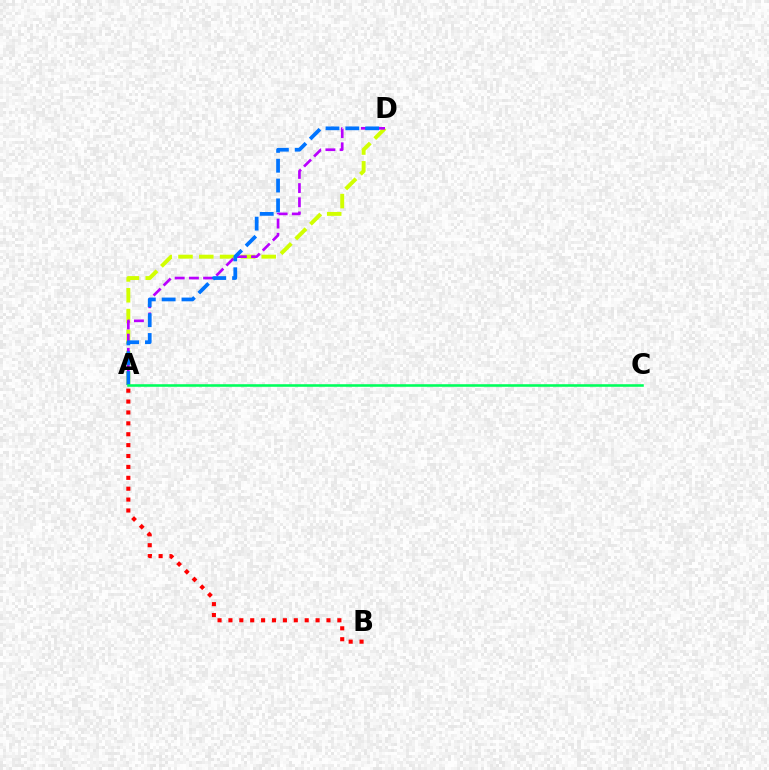{('A', 'D'): [{'color': '#d1ff00', 'line_style': 'dashed', 'thickness': 2.83}, {'color': '#b900ff', 'line_style': 'dashed', 'thickness': 1.93}, {'color': '#0074ff', 'line_style': 'dashed', 'thickness': 2.69}], ('A', 'C'): [{'color': '#00ff5c', 'line_style': 'solid', 'thickness': 1.86}], ('A', 'B'): [{'color': '#ff0000', 'line_style': 'dotted', 'thickness': 2.96}]}